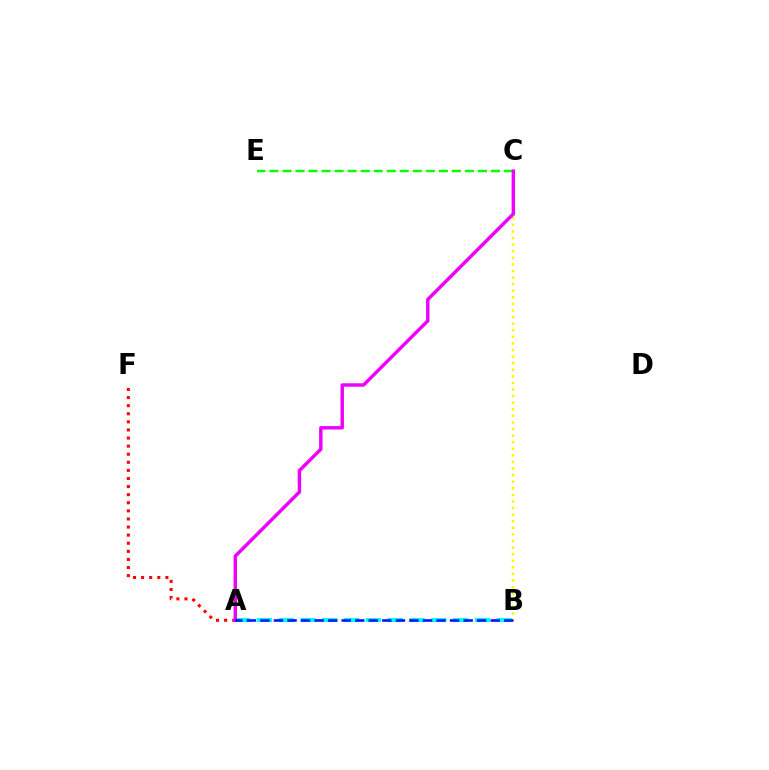{('A', 'B'): [{'color': '#00fff6', 'line_style': 'dashed', 'thickness': 2.96}, {'color': '#0010ff', 'line_style': 'dashed', 'thickness': 1.84}], ('C', 'E'): [{'color': '#08ff00', 'line_style': 'dashed', 'thickness': 1.77}], ('B', 'C'): [{'color': '#fcf500', 'line_style': 'dotted', 'thickness': 1.79}], ('A', 'F'): [{'color': '#ff0000', 'line_style': 'dotted', 'thickness': 2.2}], ('A', 'C'): [{'color': '#ee00ff', 'line_style': 'solid', 'thickness': 2.47}]}